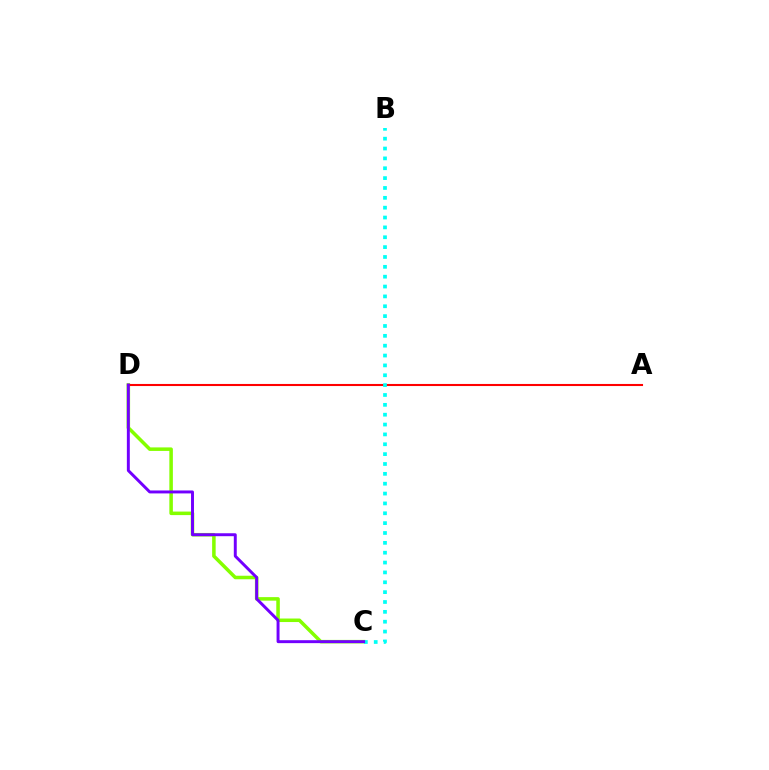{('C', 'D'): [{'color': '#84ff00', 'line_style': 'solid', 'thickness': 2.54}, {'color': '#7200ff', 'line_style': 'solid', 'thickness': 2.12}], ('A', 'D'): [{'color': '#ff0000', 'line_style': 'solid', 'thickness': 1.5}], ('B', 'C'): [{'color': '#00fff6', 'line_style': 'dotted', 'thickness': 2.68}]}